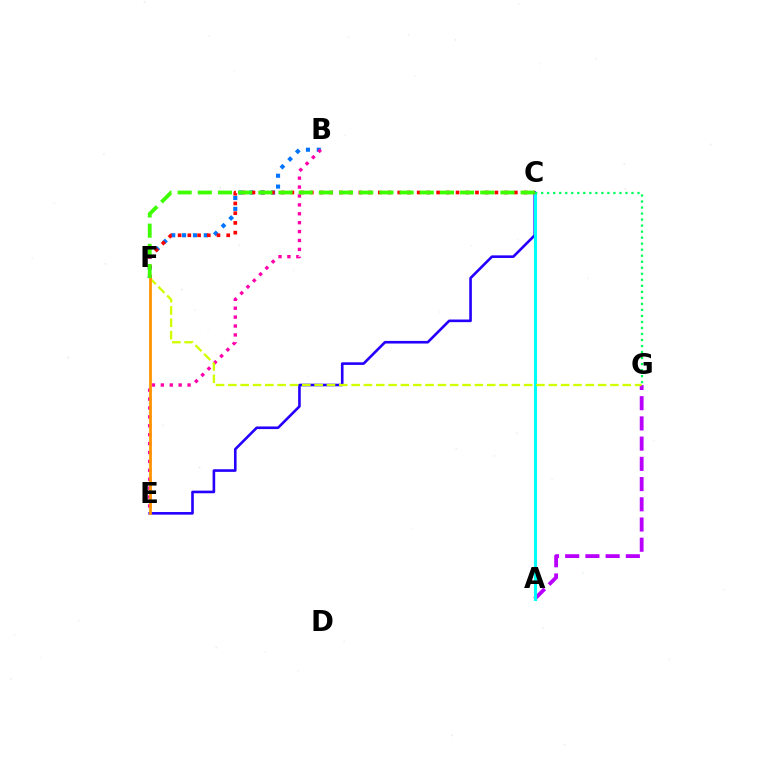{('B', 'F'): [{'color': '#0074ff', 'line_style': 'dotted', 'thickness': 2.95}], ('C', 'E'): [{'color': '#2500ff', 'line_style': 'solid', 'thickness': 1.88}], ('A', 'G'): [{'color': '#b900ff', 'line_style': 'dashed', 'thickness': 2.75}], ('A', 'C'): [{'color': '#00fff6', 'line_style': 'solid', 'thickness': 2.26}], ('B', 'E'): [{'color': '#ff00ac', 'line_style': 'dotted', 'thickness': 2.42}], ('F', 'G'): [{'color': '#d1ff00', 'line_style': 'dashed', 'thickness': 1.67}], ('C', 'F'): [{'color': '#ff0000', 'line_style': 'dotted', 'thickness': 2.64}, {'color': '#3dff00', 'line_style': 'dashed', 'thickness': 2.74}], ('C', 'G'): [{'color': '#00ff5c', 'line_style': 'dotted', 'thickness': 1.64}], ('E', 'F'): [{'color': '#ff9400', 'line_style': 'solid', 'thickness': 2.0}]}